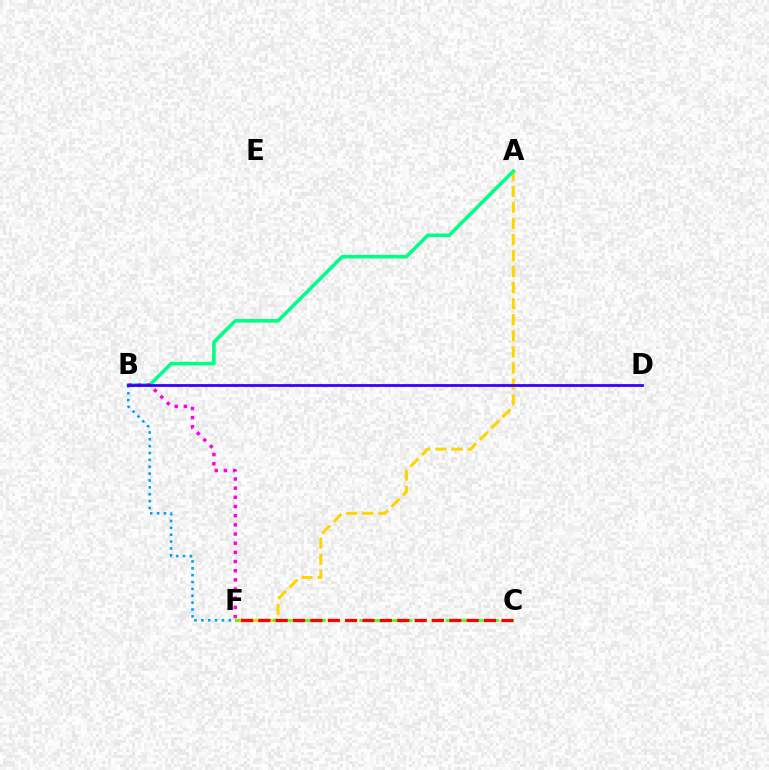{('A', 'F'): [{'color': '#ffd500', 'line_style': 'dashed', 'thickness': 2.18}], ('A', 'B'): [{'color': '#00ff86', 'line_style': 'solid', 'thickness': 2.59}], ('B', 'F'): [{'color': '#009eff', 'line_style': 'dotted', 'thickness': 1.87}, {'color': '#ff00ed', 'line_style': 'dotted', 'thickness': 2.49}], ('C', 'F'): [{'color': '#4fff00', 'line_style': 'dashed', 'thickness': 1.96}, {'color': '#ff0000', 'line_style': 'dashed', 'thickness': 2.36}], ('B', 'D'): [{'color': '#3700ff', 'line_style': 'solid', 'thickness': 2.0}]}